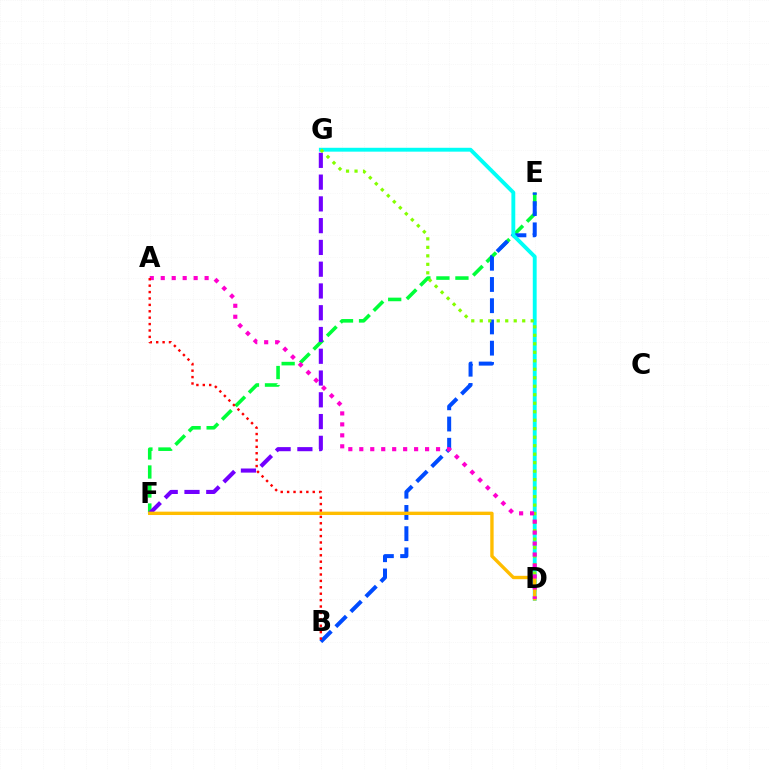{('E', 'F'): [{'color': '#00ff39', 'line_style': 'dashed', 'thickness': 2.58}], ('B', 'E'): [{'color': '#004bff', 'line_style': 'dashed', 'thickness': 2.88}], ('D', 'G'): [{'color': '#00fff6', 'line_style': 'solid', 'thickness': 2.79}, {'color': '#84ff00', 'line_style': 'dotted', 'thickness': 2.31}], ('F', 'G'): [{'color': '#7200ff', 'line_style': 'dashed', 'thickness': 2.96}], ('D', 'F'): [{'color': '#ffbd00', 'line_style': 'solid', 'thickness': 2.42}], ('A', 'D'): [{'color': '#ff00cf', 'line_style': 'dotted', 'thickness': 2.98}], ('A', 'B'): [{'color': '#ff0000', 'line_style': 'dotted', 'thickness': 1.74}]}